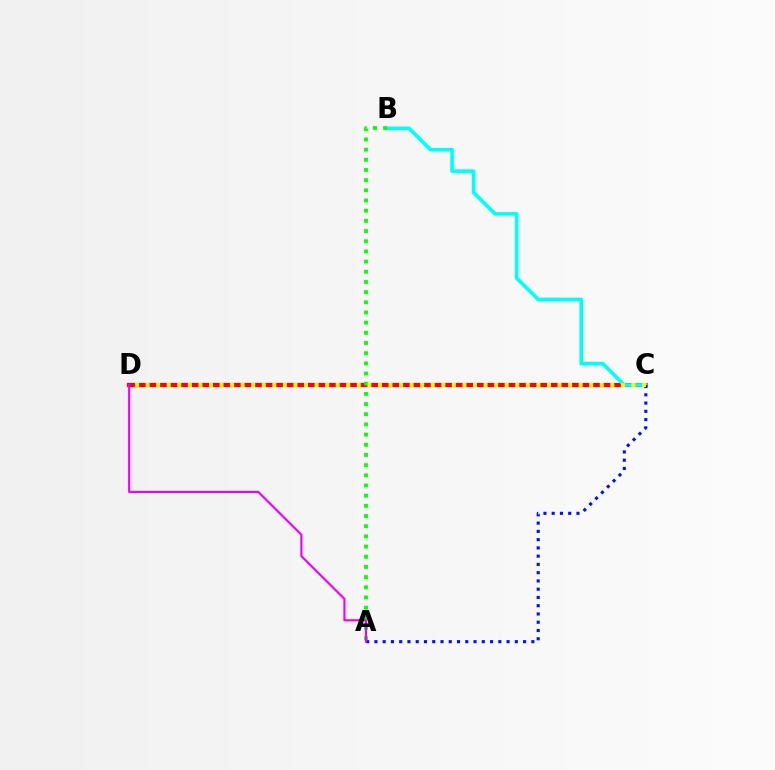{('C', 'D'): [{'color': '#ff0000', 'line_style': 'solid', 'thickness': 2.95}, {'color': '#fcf500', 'line_style': 'dotted', 'thickness': 2.87}], ('B', 'C'): [{'color': '#00fff6', 'line_style': 'solid', 'thickness': 2.61}], ('A', 'C'): [{'color': '#0010ff', 'line_style': 'dotted', 'thickness': 2.24}], ('A', 'B'): [{'color': '#08ff00', 'line_style': 'dotted', 'thickness': 2.77}], ('A', 'D'): [{'color': '#ee00ff', 'line_style': 'solid', 'thickness': 1.54}]}